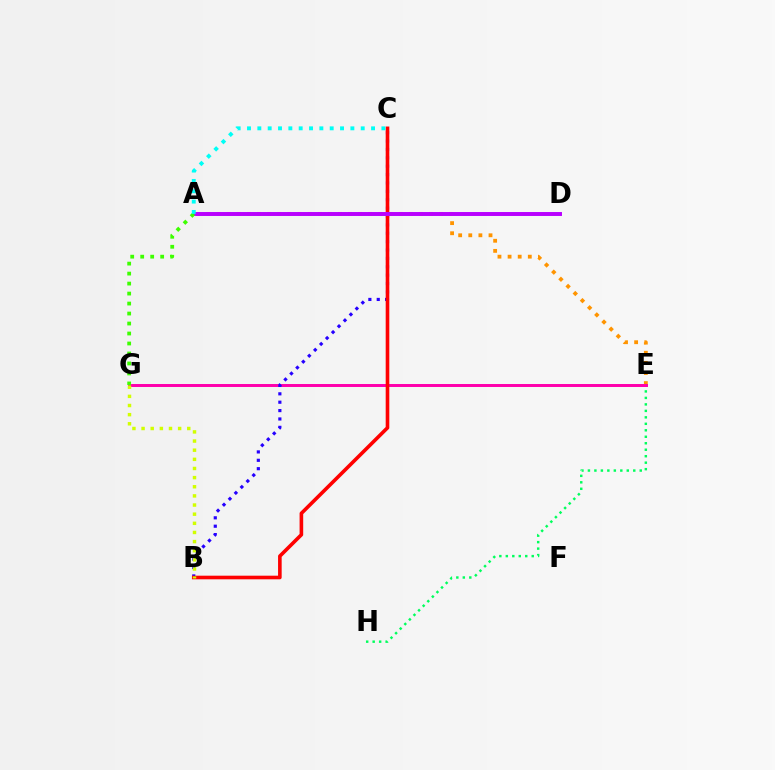{('A', 'D'): [{'color': '#0074ff', 'line_style': 'solid', 'thickness': 1.63}, {'color': '#b900ff', 'line_style': 'solid', 'thickness': 2.83}], ('A', 'E'): [{'color': '#ff9400', 'line_style': 'dotted', 'thickness': 2.75}], ('E', 'H'): [{'color': '#00ff5c', 'line_style': 'dotted', 'thickness': 1.76}], ('E', 'G'): [{'color': '#ff00ac', 'line_style': 'solid', 'thickness': 2.14}], ('B', 'C'): [{'color': '#2500ff', 'line_style': 'dotted', 'thickness': 2.28}, {'color': '#ff0000', 'line_style': 'solid', 'thickness': 2.6}], ('B', 'G'): [{'color': '#d1ff00', 'line_style': 'dotted', 'thickness': 2.48}], ('A', 'G'): [{'color': '#3dff00', 'line_style': 'dotted', 'thickness': 2.71}], ('A', 'C'): [{'color': '#00fff6', 'line_style': 'dotted', 'thickness': 2.81}]}